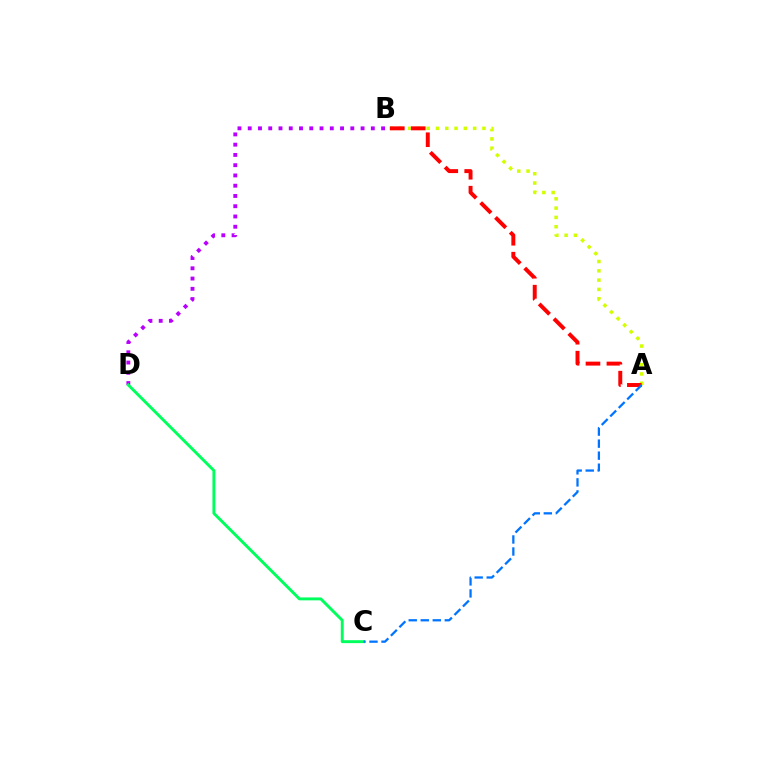{('B', 'D'): [{'color': '#b900ff', 'line_style': 'dotted', 'thickness': 2.79}], ('A', 'B'): [{'color': '#d1ff00', 'line_style': 'dotted', 'thickness': 2.53}, {'color': '#ff0000', 'line_style': 'dashed', 'thickness': 2.84}], ('C', 'D'): [{'color': '#00ff5c', 'line_style': 'solid', 'thickness': 2.1}], ('A', 'C'): [{'color': '#0074ff', 'line_style': 'dashed', 'thickness': 1.63}]}